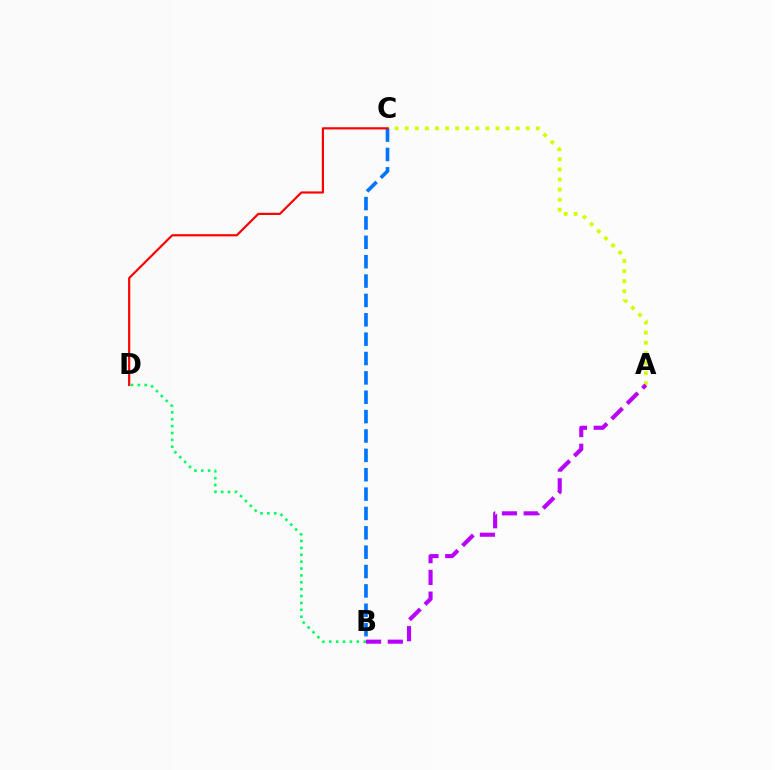{('A', 'C'): [{'color': '#d1ff00', 'line_style': 'dotted', 'thickness': 2.74}], ('B', 'C'): [{'color': '#0074ff', 'line_style': 'dashed', 'thickness': 2.63}], ('A', 'B'): [{'color': '#b900ff', 'line_style': 'dashed', 'thickness': 2.95}], ('C', 'D'): [{'color': '#ff0000', 'line_style': 'solid', 'thickness': 1.57}], ('B', 'D'): [{'color': '#00ff5c', 'line_style': 'dotted', 'thickness': 1.87}]}